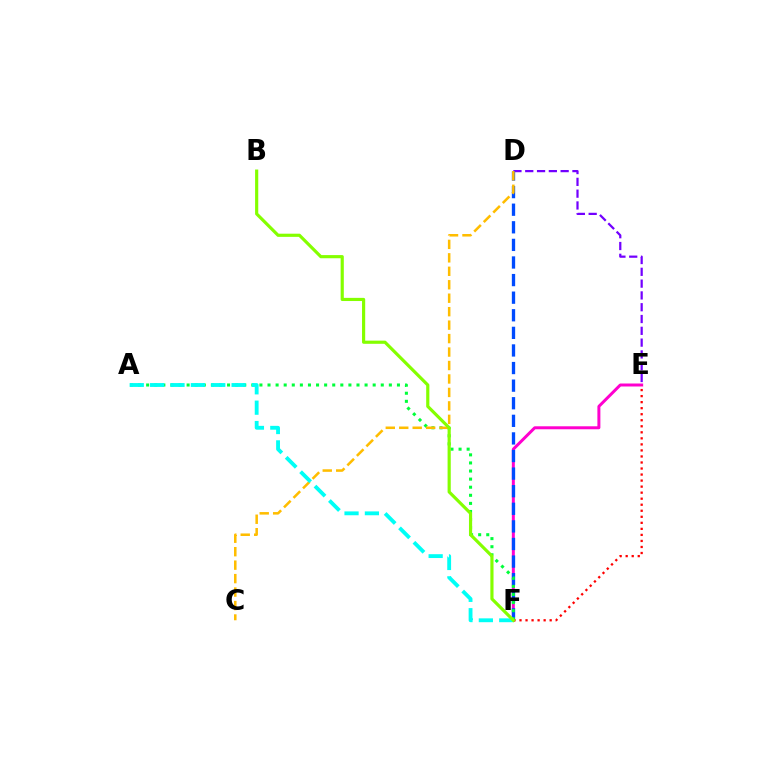{('D', 'E'): [{'color': '#7200ff', 'line_style': 'dashed', 'thickness': 1.6}], ('E', 'F'): [{'color': '#ff00cf', 'line_style': 'solid', 'thickness': 2.15}, {'color': '#ff0000', 'line_style': 'dotted', 'thickness': 1.64}], ('D', 'F'): [{'color': '#004bff', 'line_style': 'dashed', 'thickness': 2.39}], ('A', 'F'): [{'color': '#00ff39', 'line_style': 'dotted', 'thickness': 2.2}, {'color': '#00fff6', 'line_style': 'dashed', 'thickness': 2.77}], ('C', 'D'): [{'color': '#ffbd00', 'line_style': 'dashed', 'thickness': 1.83}], ('B', 'F'): [{'color': '#84ff00', 'line_style': 'solid', 'thickness': 2.28}]}